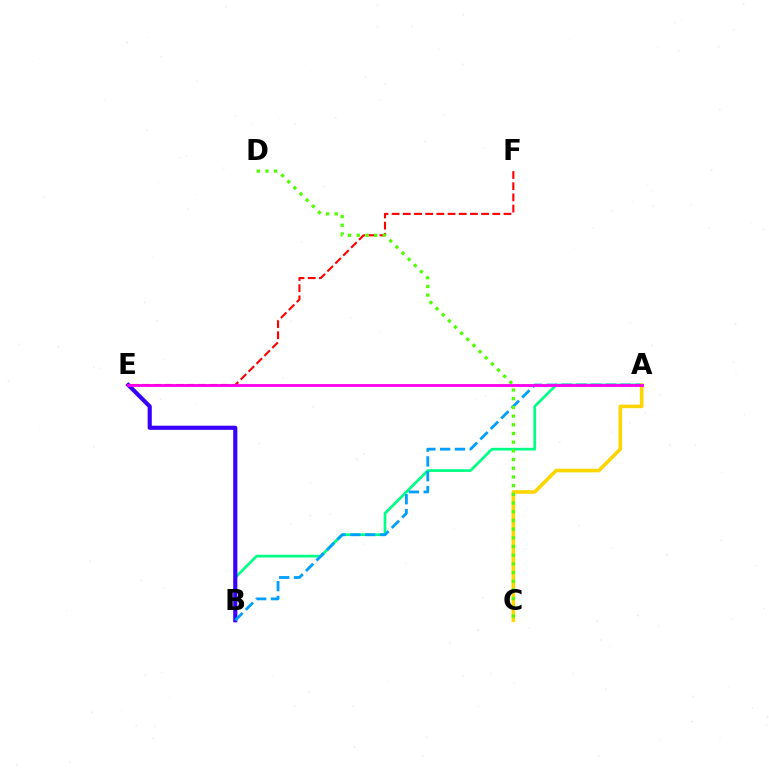{('A', 'B'): [{'color': '#00ff86', 'line_style': 'solid', 'thickness': 1.96}, {'color': '#009eff', 'line_style': 'dashed', 'thickness': 2.01}], ('B', 'E'): [{'color': '#3700ff', 'line_style': 'solid', 'thickness': 2.98}], ('E', 'F'): [{'color': '#ff0000', 'line_style': 'dashed', 'thickness': 1.52}], ('A', 'C'): [{'color': '#ffd500', 'line_style': 'solid', 'thickness': 2.58}], ('C', 'D'): [{'color': '#4fff00', 'line_style': 'dotted', 'thickness': 2.36}], ('A', 'E'): [{'color': '#ff00ed', 'line_style': 'solid', 'thickness': 2.03}]}